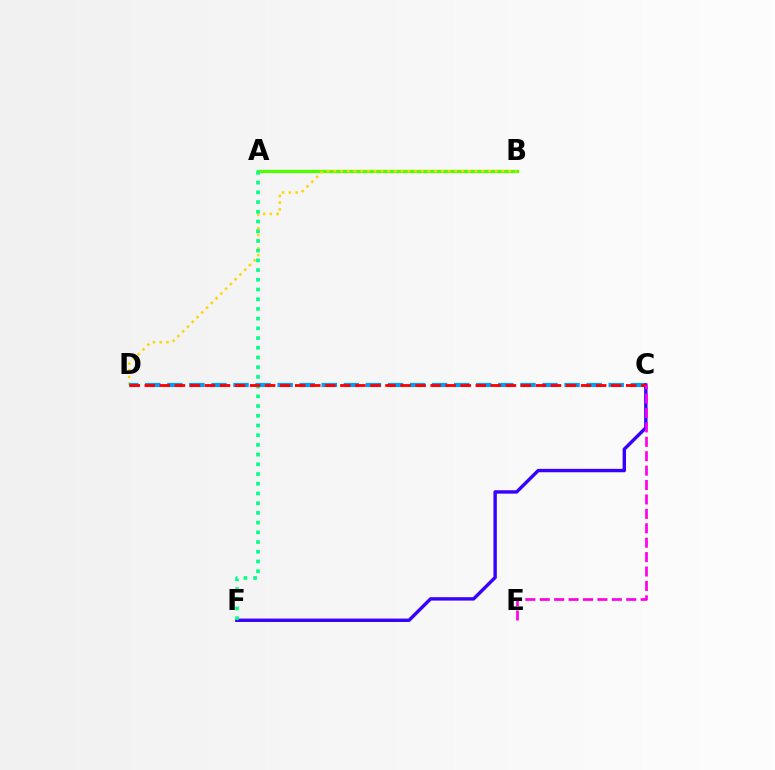{('A', 'B'): [{'color': '#4fff00', 'line_style': 'solid', 'thickness': 2.36}], ('B', 'D'): [{'color': '#ffd500', 'line_style': 'dotted', 'thickness': 1.83}], ('C', 'D'): [{'color': '#009eff', 'line_style': 'dashed', 'thickness': 3.0}, {'color': '#ff0000', 'line_style': 'dashed', 'thickness': 2.04}], ('C', 'F'): [{'color': '#3700ff', 'line_style': 'solid', 'thickness': 2.45}], ('A', 'F'): [{'color': '#00ff86', 'line_style': 'dotted', 'thickness': 2.64}], ('C', 'E'): [{'color': '#ff00ed', 'line_style': 'dashed', 'thickness': 1.96}]}